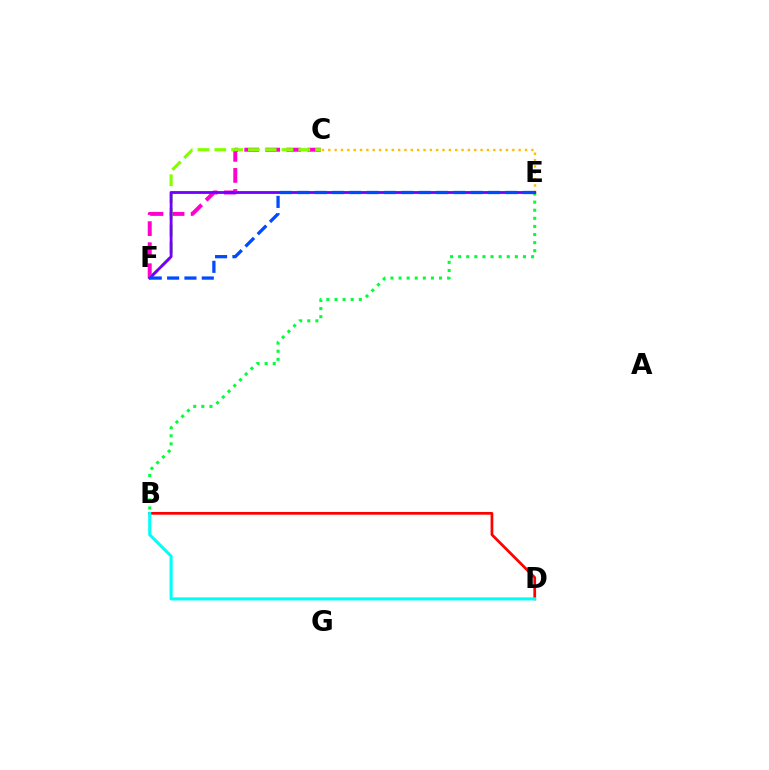{('C', 'E'): [{'color': '#ffbd00', 'line_style': 'dotted', 'thickness': 1.72}], ('B', 'D'): [{'color': '#ff0000', 'line_style': 'solid', 'thickness': 1.96}, {'color': '#00fff6', 'line_style': 'solid', 'thickness': 2.22}], ('C', 'F'): [{'color': '#ff00cf', 'line_style': 'dashed', 'thickness': 2.86}, {'color': '#84ff00', 'line_style': 'dashed', 'thickness': 2.28}], ('B', 'E'): [{'color': '#00ff39', 'line_style': 'dotted', 'thickness': 2.2}], ('E', 'F'): [{'color': '#7200ff', 'line_style': 'solid', 'thickness': 2.03}, {'color': '#004bff', 'line_style': 'dashed', 'thickness': 2.36}]}